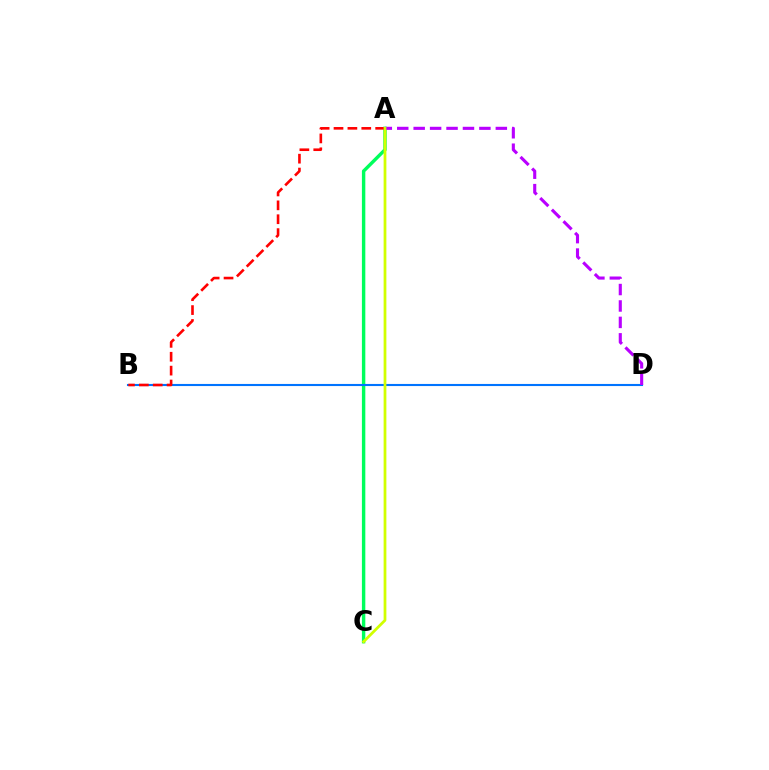{('A', 'C'): [{'color': '#00ff5c', 'line_style': 'solid', 'thickness': 2.46}, {'color': '#d1ff00', 'line_style': 'solid', 'thickness': 1.98}], ('B', 'D'): [{'color': '#0074ff', 'line_style': 'solid', 'thickness': 1.51}], ('A', 'D'): [{'color': '#b900ff', 'line_style': 'dashed', 'thickness': 2.23}], ('A', 'B'): [{'color': '#ff0000', 'line_style': 'dashed', 'thickness': 1.89}]}